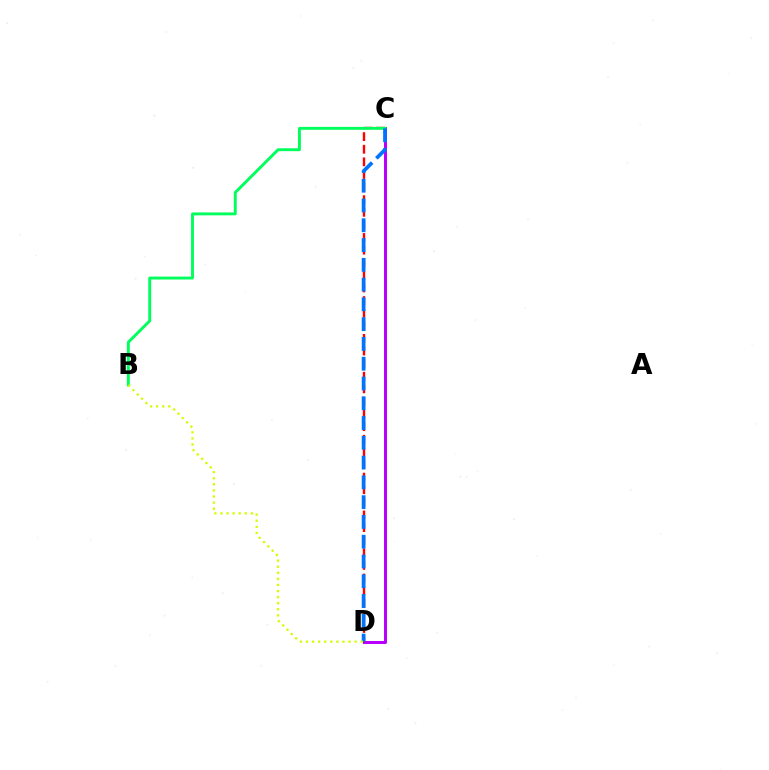{('C', 'D'): [{'color': '#b900ff', 'line_style': 'solid', 'thickness': 2.18}, {'color': '#ff0000', 'line_style': 'dashed', 'thickness': 1.71}, {'color': '#0074ff', 'line_style': 'dashed', 'thickness': 2.69}], ('B', 'C'): [{'color': '#00ff5c', 'line_style': 'solid', 'thickness': 2.09}], ('B', 'D'): [{'color': '#d1ff00', 'line_style': 'dotted', 'thickness': 1.65}]}